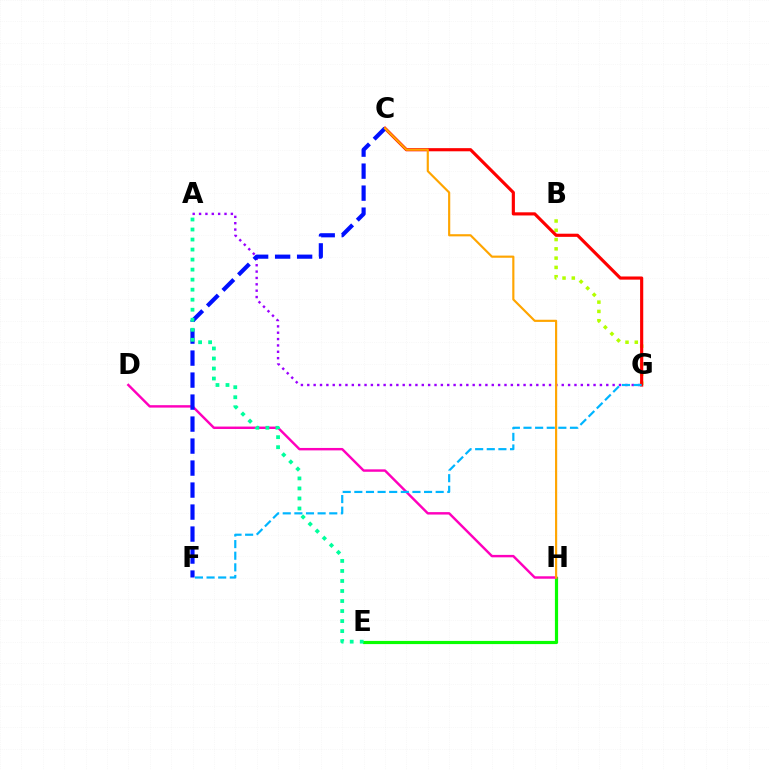{('B', 'G'): [{'color': '#b3ff00', 'line_style': 'dotted', 'thickness': 2.52}], ('E', 'H'): [{'color': '#08ff00', 'line_style': 'solid', 'thickness': 2.29}], ('C', 'G'): [{'color': '#ff0000', 'line_style': 'solid', 'thickness': 2.27}], ('A', 'G'): [{'color': '#9b00ff', 'line_style': 'dotted', 'thickness': 1.73}], ('D', 'H'): [{'color': '#ff00bd', 'line_style': 'solid', 'thickness': 1.75}], ('F', 'G'): [{'color': '#00b5ff', 'line_style': 'dashed', 'thickness': 1.58}], ('C', 'F'): [{'color': '#0010ff', 'line_style': 'dashed', 'thickness': 2.99}], ('C', 'H'): [{'color': '#ffa500', 'line_style': 'solid', 'thickness': 1.55}], ('A', 'E'): [{'color': '#00ff9d', 'line_style': 'dotted', 'thickness': 2.72}]}